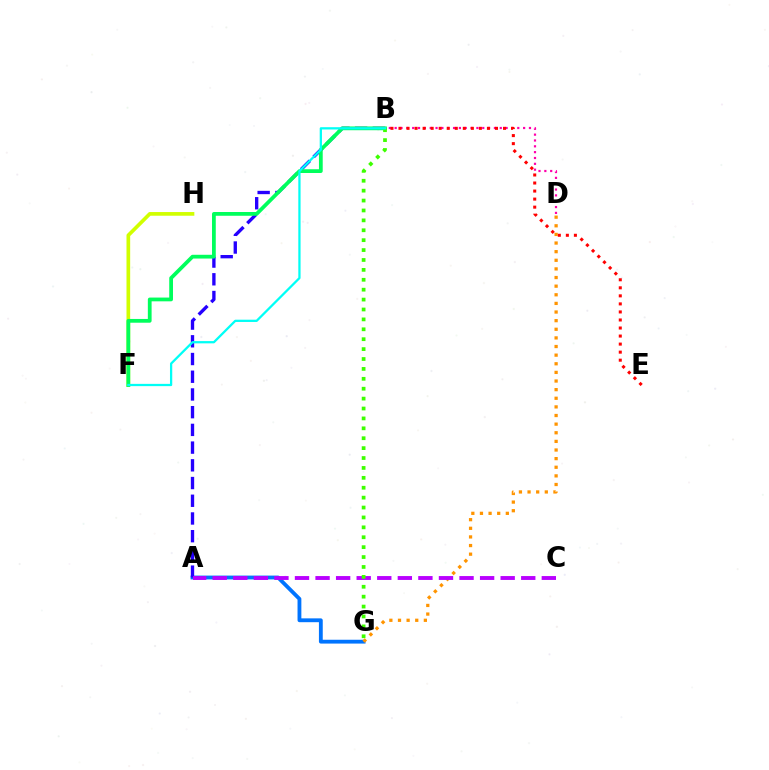{('A', 'G'): [{'color': '#0074ff', 'line_style': 'solid', 'thickness': 2.75}], ('B', 'D'): [{'color': '#ff00ac', 'line_style': 'dotted', 'thickness': 1.59}], ('F', 'H'): [{'color': '#d1ff00', 'line_style': 'solid', 'thickness': 2.65}], ('A', 'B'): [{'color': '#2500ff', 'line_style': 'dashed', 'thickness': 2.41}], ('D', 'G'): [{'color': '#ff9400', 'line_style': 'dotted', 'thickness': 2.34}], ('B', 'E'): [{'color': '#ff0000', 'line_style': 'dotted', 'thickness': 2.18}], ('B', 'F'): [{'color': '#00ff5c', 'line_style': 'solid', 'thickness': 2.71}, {'color': '#00fff6', 'line_style': 'solid', 'thickness': 1.63}], ('A', 'C'): [{'color': '#b900ff', 'line_style': 'dashed', 'thickness': 2.79}], ('B', 'G'): [{'color': '#3dff00', 'line_style': 'dotted', 'thickness': 2.69}]}